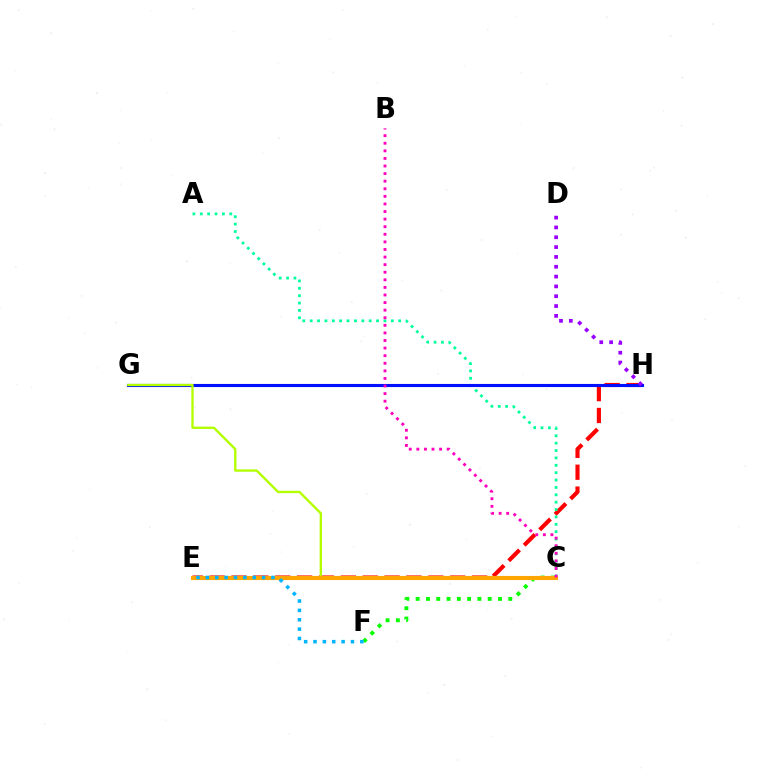{('E', 'H'): [{'color': '#ff0000', 'line_style': 'dashed', 'thickness': 2.97}], ('C', 'F'): [{'color': '#08ff00', 'line_style': 'dotted', 'thickness': 2.8}], ('A', 'C'): [{'color': '#00ff9d', 'line_style': 'dotted', 'thickness': 2.0}], ('G', 'H'): [{'color': '#0010ff', 'line_style': 'solid', 'thickness': 2.23}], ('C', 'G'): [{'color': '#b3ff00', 'line_style': 'solid', 'thickness': 1.7}], ('D', 'H'): [{'color': '#9b00ff', 'line_style': 'dotted', 'thickness': 2.67}], ('C', 'E'): [{'color': '#ffa500', 'line_style': 'solid', 'thickness': 2.96}], ('E', 'F'): [{'color': '#00b5ff', 'line_style': 'dotted', 'thickness': 2.55}], ('B', 'C'): [{'color': '#ff00bd', 'line_style': 'dotted', 'thickness': 2.06}]}